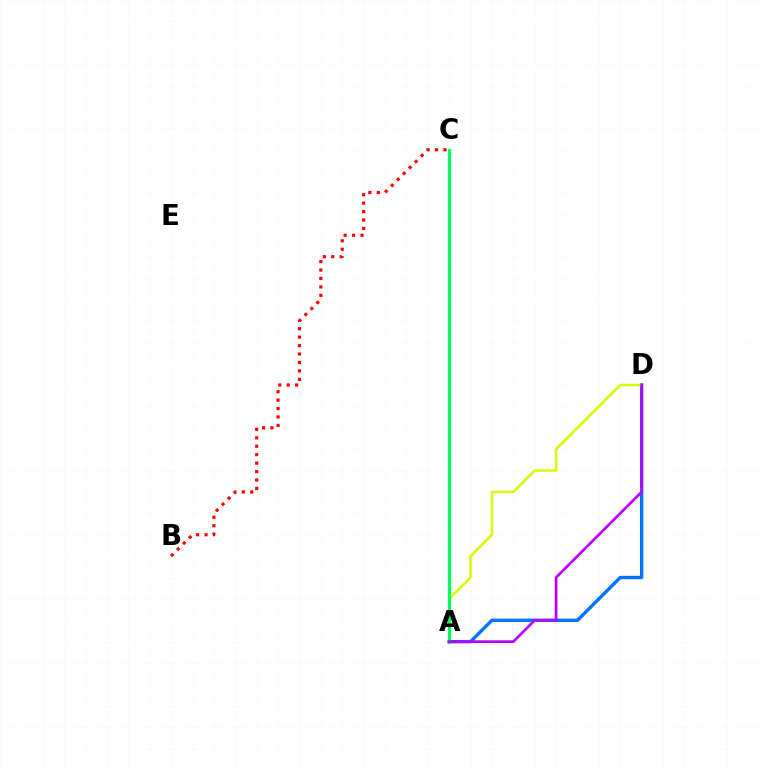{('A', 'D'): [{'color': '#0074ff', 'line_style': 'solid', 'thickness': 2.45}, {'color': '#d1ff00', 'line_style': 'solid', 'thickness': 1.8}, {'color': '#b900ff', 'line_style': 'solid', 'thickness': 1.95}], ('B', 'C'): [{'color': '#ff0000', 'line_style': 'dotted', 'thickness': 2.29}], ('A', 'C'): [{'color': '#00ff5c', 'line_style': 'solid', 'thickness': 2.29}]}